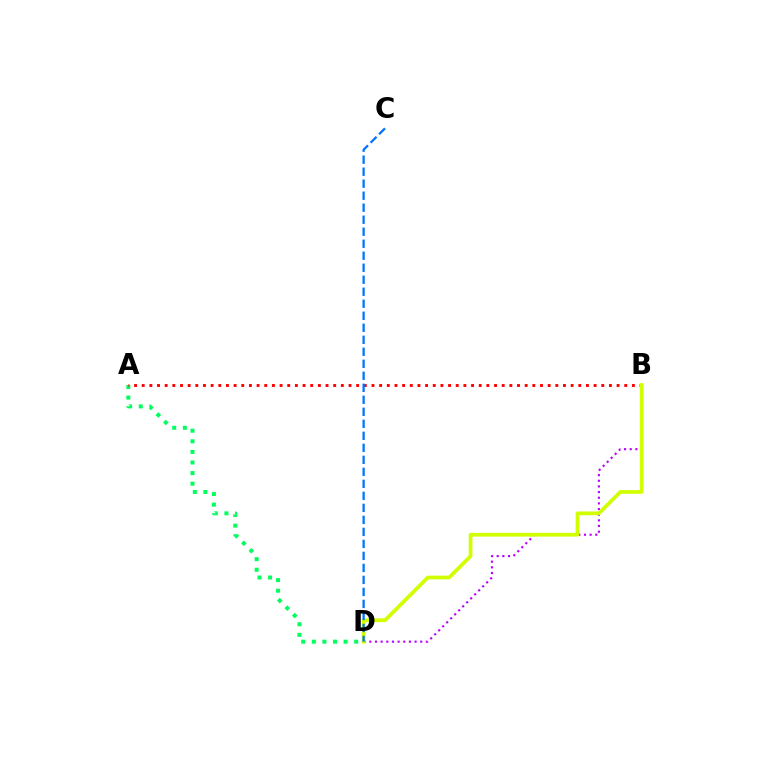{('B', 'D'): [{'color': '#b900ff', 'line_style': 'dotted', 'thickness': 1.54}, {'color': '#d1ff00', 'line_style': 'solid', 'thickness': 2.69}], ('A', 'D'): [{'color': '#00ff5c', 'line_style': 'dotted', 'thickness': 2.88}], ('A', 'B'): [{'color': '#ff0000', 'line_style': 'dotted', 'thickness': 2.08}], ('C', 'D'): [{'color': '#0074ff', 'line_style': 'dashed', 'thickness': 1.63}]}